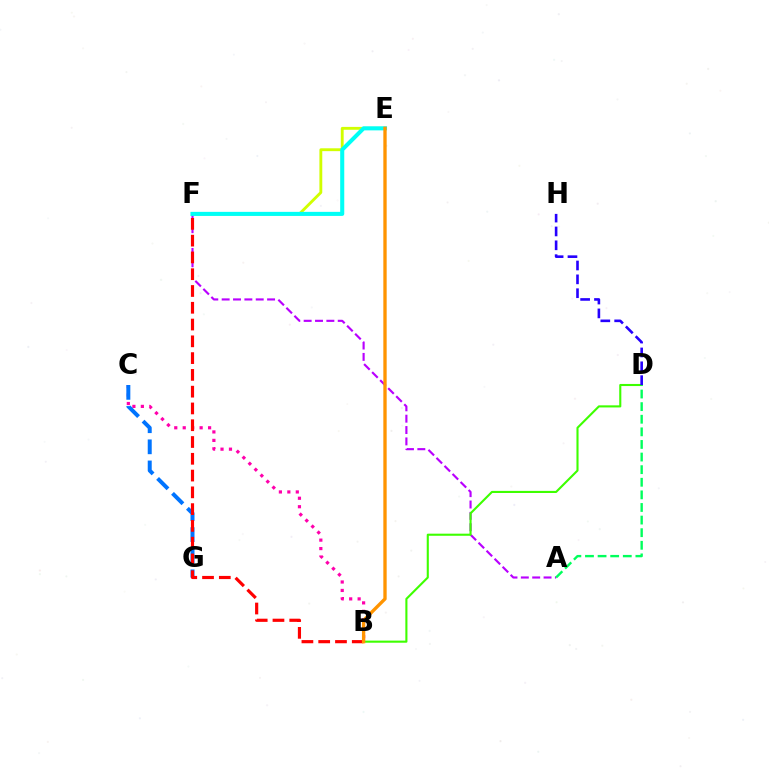{('B', 'C'): [{'color': '#ff00ac', 'line_style': 'dotted', 'thickness': 2.3}], ('A', 'F'): [{'color': '#b900ff', 'line_style': 'dashed', 'thickness': 1.54}], ('C', 'G'): [{'color': '#0074ff', 'line_style': 'dashed', 'thickness': 2.87}], ('B', 'D'): [{'color': '#3dff00', 'line_style': 'solid', 'thickness': 1.51}], ('D', 'H'): [{'color': '#2500ff', 'line_style': 'dashed', 'thickness': 1.88}], ('A', 'D'): [{'color': '#00ff5c', 'line_style': 'dashed', 'thickness': 1.71}], ('E', 'F'): [{'color': '#d1ff00', 'line_style': 'solid', 'thickness': 2.06}, {'color': '#00fff6', 'line_style': 'solid', 'thickness': 2.93}], ('B', 'F'): [{'color': '#ff0000', 'line_style': 'dashed', 'thickness': 2.28}], ('B', 'E'): [{'color': '#ff9400', 'line_style': 'solid', 'thickness': 2.4}]}